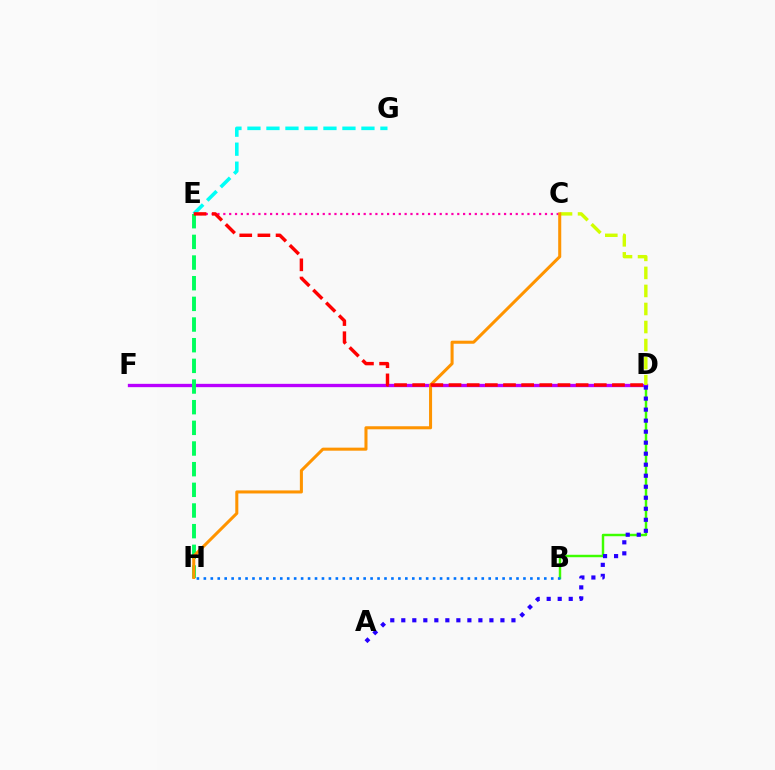{('B', 'D'): [{'color': '#3dff00', 'line_style': 'solid', 'thickness': 1.77}], ('C', 'E'): [{'color': '#ff00ac', 'line_style': 'dotted', 'thickness': 1.59}], ('D', 'F'): [{'color': '#b900ff', 'line_style': 'solid', 'thickness': 2.39}], ('E', 'G'): [{'color': '#00fff6', 'line_style': 'dashed', 'thickness': 2.58}], ('C', 'D'): [{'color': '#d1ff00', 'line_style': 'dashed', 'thickness': 2.45}], ('A', 'D'): [{'color': '#2500ff', 'line_style': 'dotted', 'thickness': 2.99}], ('E', 'H'): [{'color': '#00ff5c', 'line_style': 'dashed', 'thickness': 2.81}], ('C', 'H'): [{'color': '#ff9400', 'line_style': 'solid', 'thickness': 2.19}], ('B', 'H'): [{'color': '#0074ff', 'line_style': 'dotted', 'thickness': 1.89}], ('D', 'E'): [{'color': '#ff0000', 'line_style': 'dashed', 'thickness': 2.47}]}